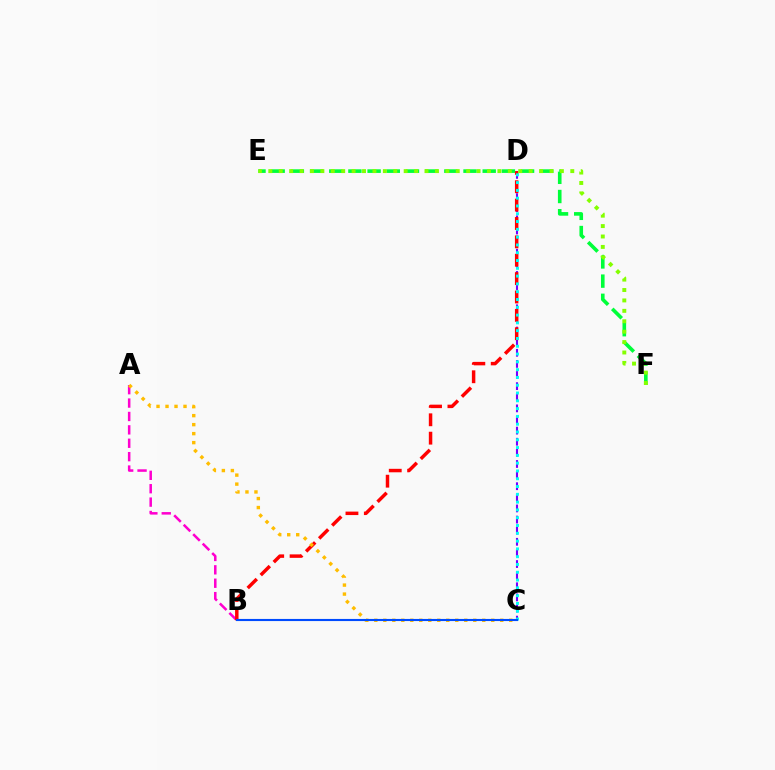{('A', 'B'): [{'color': '#ff00cf', 'line_style': 'dashed', 'thickness': 1.82}], ('C', 'D'): [{'color': '#7200ff', 'line_style': 'dashed', 'thickness': 1.51}, {'color': '#00fff6', 'line_style': 'dotted', 'thickness': 2.12}], ('B', 'D'): [{'color': '#ff0000', 'line_style': 'dashed', 'thickness': 2.5}], ('E', 'F'): [{'color': '#00ff39', 'line_style': 'dashed', 'thickness': 2.61}, {'color': '#84ff00', 'line_style': 'dotted', 'thickness': 2.83}], ('A', 'C'): [{'color': '#ffbd00', 'line_style': 'dotted', 'thickness': 2.44}], ('B', 'C'): [{'color': '#004bff', 'line_style': 'solid', 'thickness': 1.53}]}